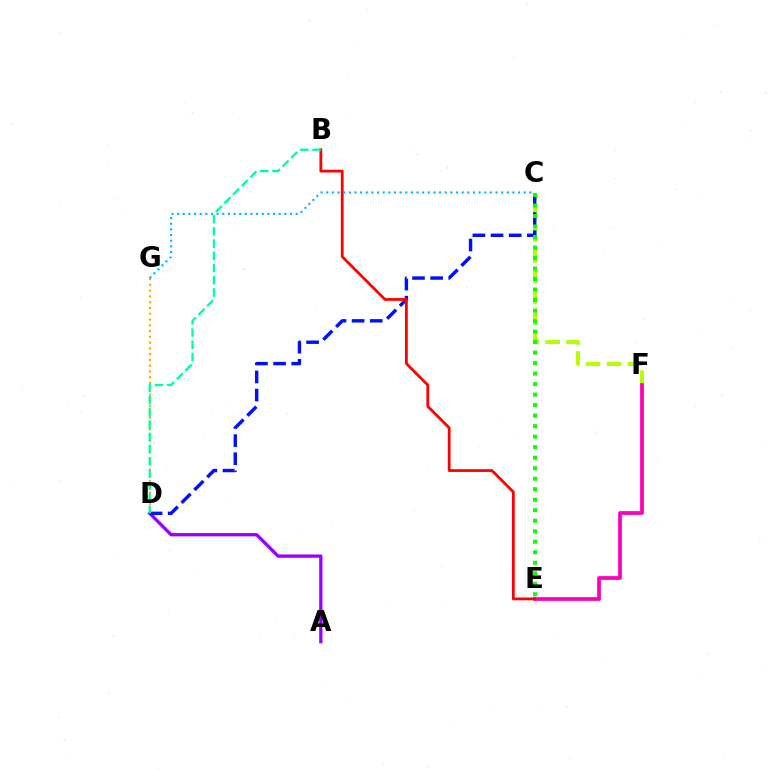{('A', 'D'): [{'color': '#9b00ff', 'line_style': 'solid', 'thickness': 2.38}], ('C', 'F'): [{'color': '#b3ff00', 'line_style': 'dashed', 'thickness': 2.83}], ('C', 'D'): [{'color': '#0010ff', 'line_style': 'dashed', 'thickness': 2.46}], ('D', 'G'): [{'color': '#ffa500', 'line_style': 'dotted', 'thickness': 1.57}], ('E', 'F'): [{'color': '#ff00bd', 'line_style': 'solid', 'thickness': 2.7}], ('B', 'E'): [{'color': '#ff0000', 'line_style': 'solid', 'thickness': 2.0}], ('C', 'E'): [{'color': '#08ff00', 'line_style': 'dotted', 'thickness': 2.85}], ('B', 'D'): [{'color': '#00ff9d', 'line_style': 'dashed', 'thickness': 1.66}], ('C', 'G'): [{'color': '#00b5ff', 'line_style': 'dotted', 'thickness': 1.53}]}